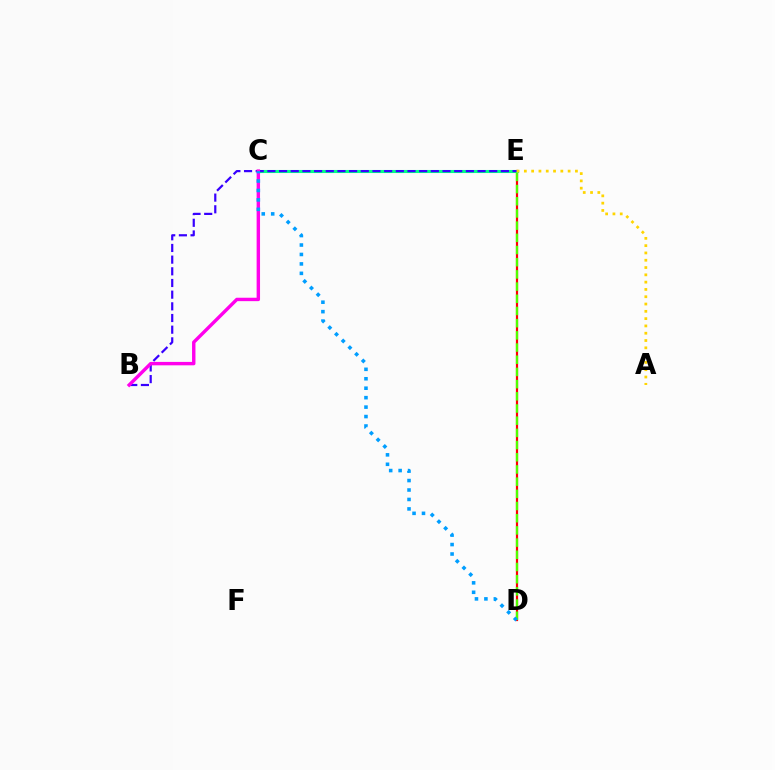{('D', 'E'): [{'color': '#ff0000', 'line_style': 'solid', 'thickness': 1.59}, {'color': '#4fff00', 'line_style': 'dashed', 'thickness': 1.66}], ('C', 'E'): [{'color': '#00ff86', 'line_style': 'solid', 'thickness': 2.21}], ('B', 'E'): [{'color': '#3700ff', 'line_style': 'dashed', 'thickness': 1.59}], ('A', 'E'): [{'color': '#ffd500', 'line_style': 'dotted', 'thickness': 1.98}], ('B', 'C'): [{'color': '#ff00ed', 'line_style': 'solid', 'thickness': 2.45}], ('C', 'D'): [{'color': '#009eff', 'line_style': 'dotted', 'thickness': 2.57}]}